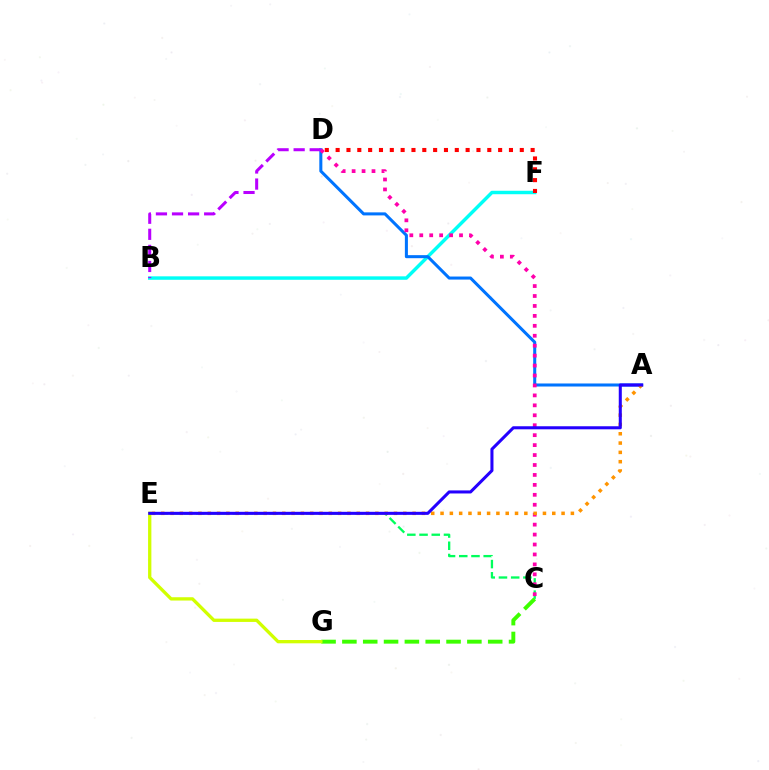{('B', 'F'): [{'color': '#00fff6', 'line_style': 'solid', 'thickness': 2.48}], ('C', 'E'): [{'color': '#00ff5c', 'line_style': 'dashed', 'thickness': 1.66}], ('A', 'D'): [{'color': '#0074ff', 'line_style': 'solid', 'thickness': 2.19}], ('C', 'D'): [{'color': '#ff00ac', 'line_style': 'dotted', 'thickness': 2.7}], ('C', 'G'): [{'color': '#3dff00', 'line_style': 'dashed', 'thickness': 2.83}], ('B', 'D'): [{'color': '#b900ff', 'line_style': 'dashed', 'thickness': 2.18}], ('E', 'G'): [{'color': '#d1ff00', 'line_style': 'solid', 'thickness': 2.38}], ('A', 'E'): [{'color': '#ff9400', 'line_style': 'dotted', 'thickness': 2.53}, {'color': '#2500ff', 'line_style': 'solid', 'thickness': 2.2}], ('D', 'F'): [{'color': '#ff0000', 'line_style': 'dotted', 'thickness': 2.94}]}